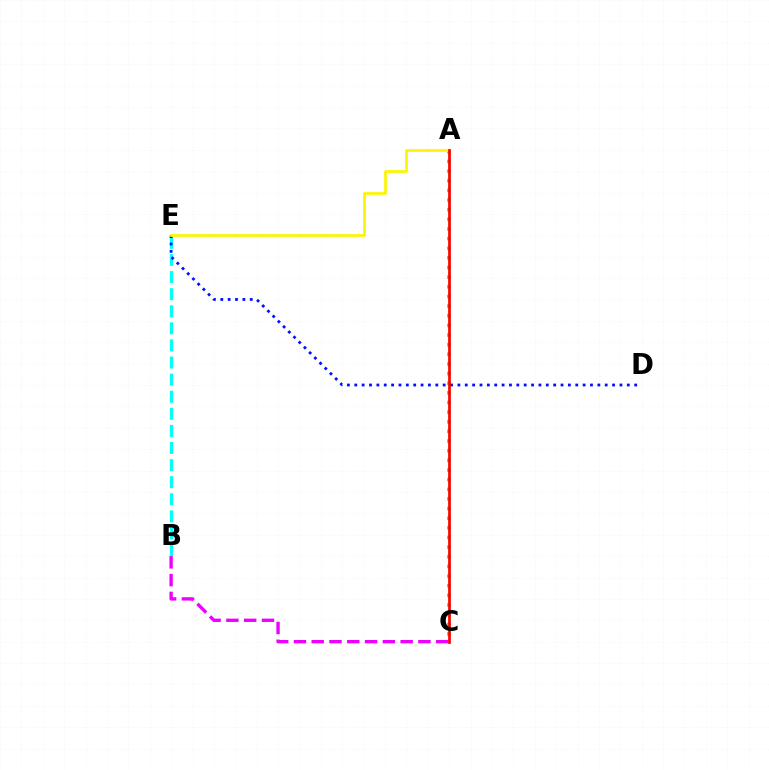{('A', 'C'): [{'color': '#08ff00', 'line_style': 'dotted', 'thickness': 2.62}, {'color': '#ff0000', 'line_style': 'solid', 'thickness': 1.95}], ('B', 'E'): [{'color': '#00fff6', 'line_style': 'dashed', 'thickness': 2.32}], ('D', 'E'): [{'color': '#0010ff', 'line_style': 'dotted', 'thickness': 2.0}], ('A', 'E'): [{'color': '#fcf500', 'line_style': 'solid', 'thickness': 1.96}], ('B', 'C'): [{'color': '#ee00ff', 'line_style': 'dashed', 'thickness': 2.42}]}